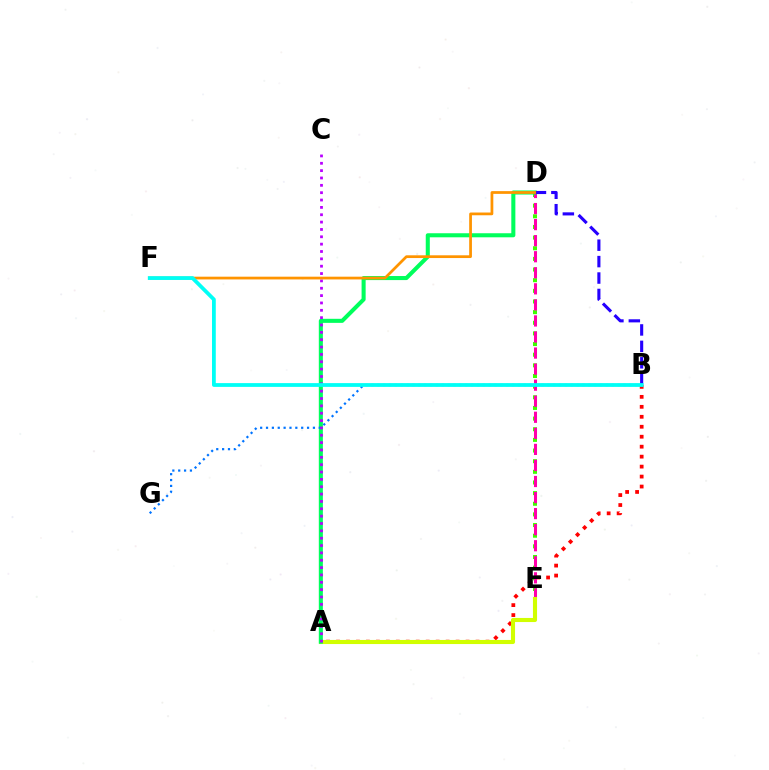{('D', 'E'): [{'color': '#3dff00', 'line_style': 'dotted', 'thickness': 2.89}, {'color': '#ff00ac', 'line_style': 'dashed', 'thickness': 2.18}], ('A', 'B'): [{'color': '#ff0000', 'line_style': 'dotted', 'thickness': 2.71}], ('A', 'E'): [{'color': '#d1ff00', 'line_style': 'solid', 'thickness': 2.95}], ('A', 'D'): [{'color': '#00ff5c', 'line_style': 'solid', 'thickness': 2.92}], ('B', 'G'): [{'color': '#0074ff', 'line_style': 'dotted', 'thickness': 1.59}], ('A', 'C'): [{'color': '#b900ff', 'line_style': 'dotted', 'thickness': 2.0}], ('B', 'D'): [{'color': '#2500ff', 'line_style': 'dashed', 'thickness': 2.23}], ('D', 'F'): [{'color': '#ff9400', 'line_style': 'solid', 'thickness': 1.98}], ('B', 'F'): [{'color': '#00fff6', 'line_style': 'solid', 'thickness': 2.72}]}